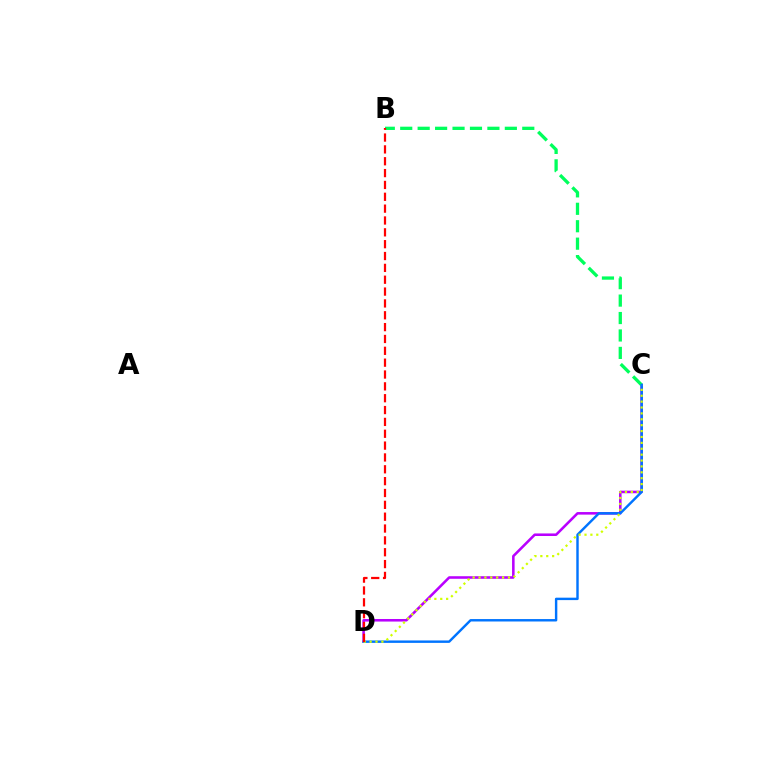{('C', 'D'): [{'color': '#b900ff', 'line_style': 'solid', 'thickness': 1.84}, {'color': '#0074ff', 'line_style': 'solid', 'thickness': 1.75}, {'color': '#d1ff00', 'line_style': 'dotted', 'thickness': 1.6}], ('B', 'C'): [{'color': '#00ff5c', 'line_style': 'dashed', 'thickness': 2.37}], ('B', 'D'): [{'color': '#ff0000', 'line_style': 'dashed', 'thickness': 1.61}]}